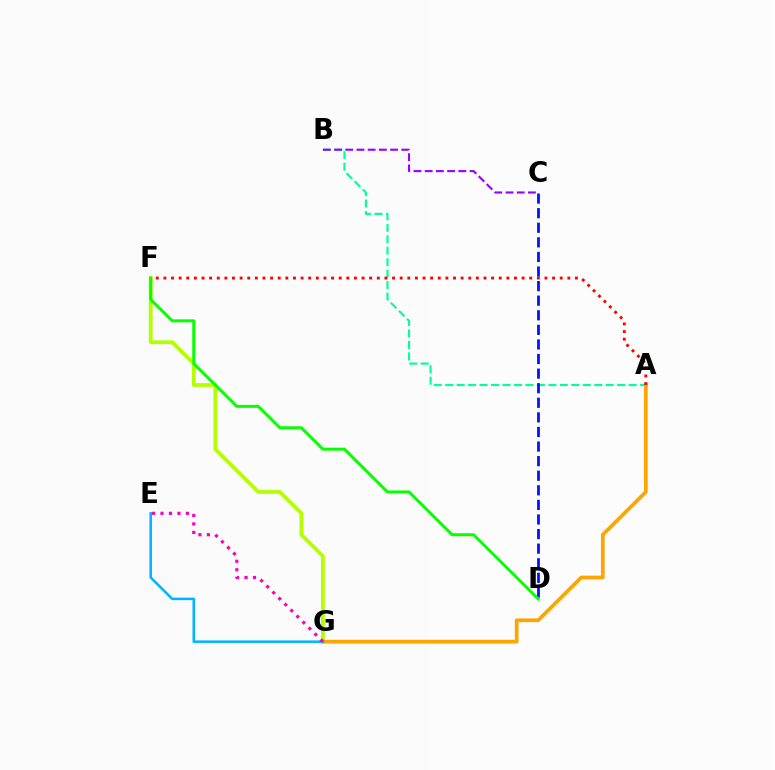{('F', 'G'): [{'color': '#b3ff00', 'line_style': 'solid', 'thickness': 2.71}], ('A', 'G'): [{'color': '#ffa500', 'line_style': 'solid', 'thickness': 2.67}], ('A', 'B'): [{'color': '#00ff9d', 'line_style': 'dashed', 'thickness': 1.56}], ('B', 'C'): [{'color': '#9b00ff', 'line_style': 'dashed', 'thickness': 1.52}], ('A', 'F'): [{'color': '#ff0000', 'line_style': 'dotted', 'thickness': 2.07}], ('C', 'D'): [{'color': '#0010ff', 'line_style': 'dashed', 'thickness': 1.98}], ('E', 'G'): [{'color': '#00b5ff', 'line_style': 'solid', 'thickness': 1.82}, {'color': '#ff00bd', 'line_style': 'dotted', 'thickness': 2.3}], ('D', 'F'): [{'color': '#08ff00', 'line_style': 'solid', 'thickness': 2.15}]}